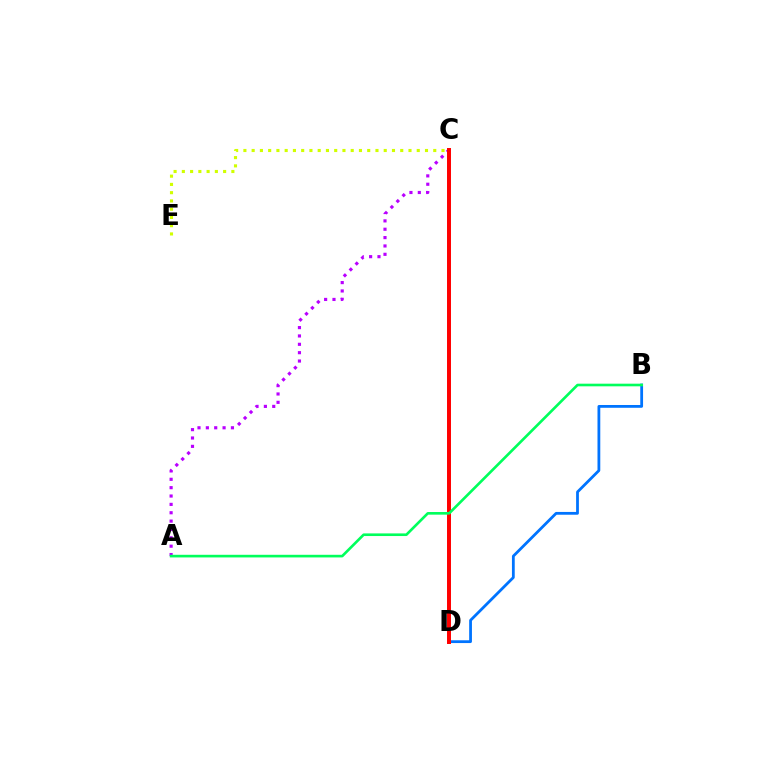{('A', 'C'): [{'color': '#b900ff', 'line_style': 'dotted', 'thickness': 2.27}], ('C', 'E'): [{'color': '#d1ff00', 'line_style': 'dotted', 'thickness': 2.24}], ('B', 'D'): [{'color': '#0074ff', 'line_style': 'solid', 'thickness': 2.0}], ('C', 'D'): [{'color': '#ff0000', 'line_style': 'solid', 'thickness': 2.86}], ('A', 'B'): [{'color': '#00ff5c', 'line_style': 'solid', 'thickness': 1.9}]}